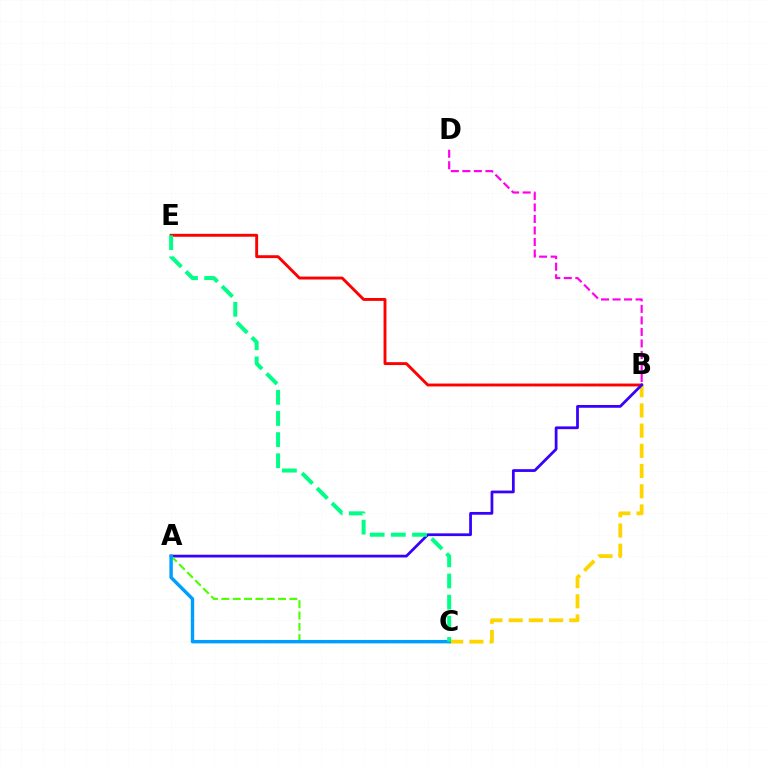{('B', 'E'): [{'color': '#ff0000', 'line_style': 'solid', 'thickness': 2.09}], ('B', 'C'): [{'color': '#ffd500', 'line_style': 'dashed', 'thickness': 2.75}], ('A', 'B'): [{'color': '#3700ff', 'line_style': 'solid', 'thickness': 1.98}], ('A', 'C'): [{'color': '#4fff00', 'line_style': 'dashed', 'thickness': 1.54}, {'color': '#009eff', 'line_style': 'solid', 'thickness': 2.46}], ('B', 'D'): [{'color': '#ff00ed', 'line_style': 'dashed', 'thickness': 1.57}], ('C', 'E'): [{'color': '#00ff86', 'line_style': 'dashed', 'thickness': 2.87}]}